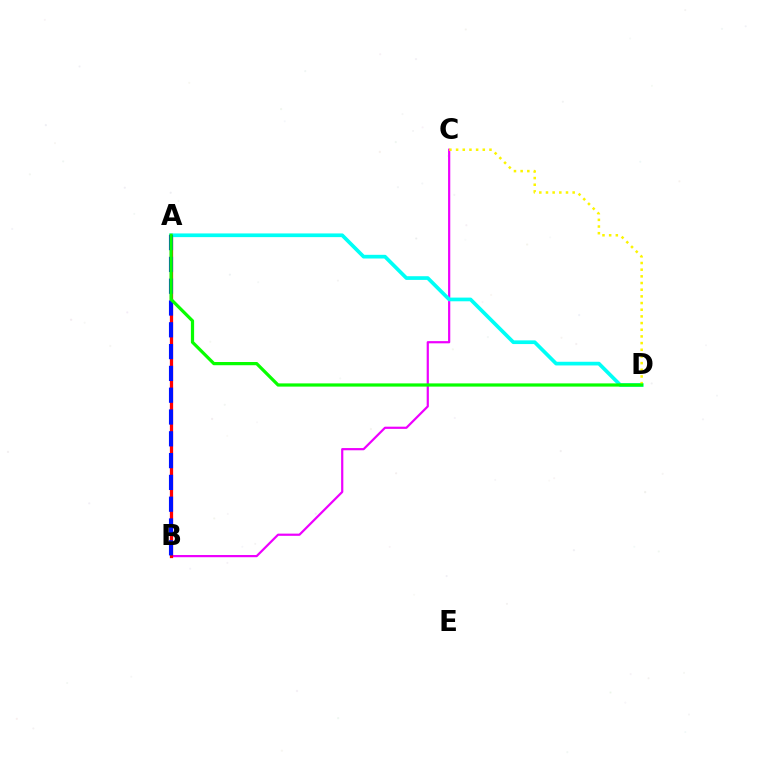{('B', 'C'): [{'color': '#ee00ff', 'line_style': 'solid', 'thickness': 1.59}], ('A', 'B'): [{'color': '#ff0000', 'line_style': 'solid', 'thickness': 2.34}, {'color': '#0010ff', 'line_style': 'dashed', 'thickness': 2.96}], ('A', 'D'): [{'color': '#00fff6', 'line_style': 'solid', 'thickness': 2.66}, {'color': '#08ff00', 'line_style': 'solid', 'thickness': 2.32}], ('C', 'D'): [{'color': '#fcf500', 'line_style': 'dotted', 'thickness': 1.81}]}